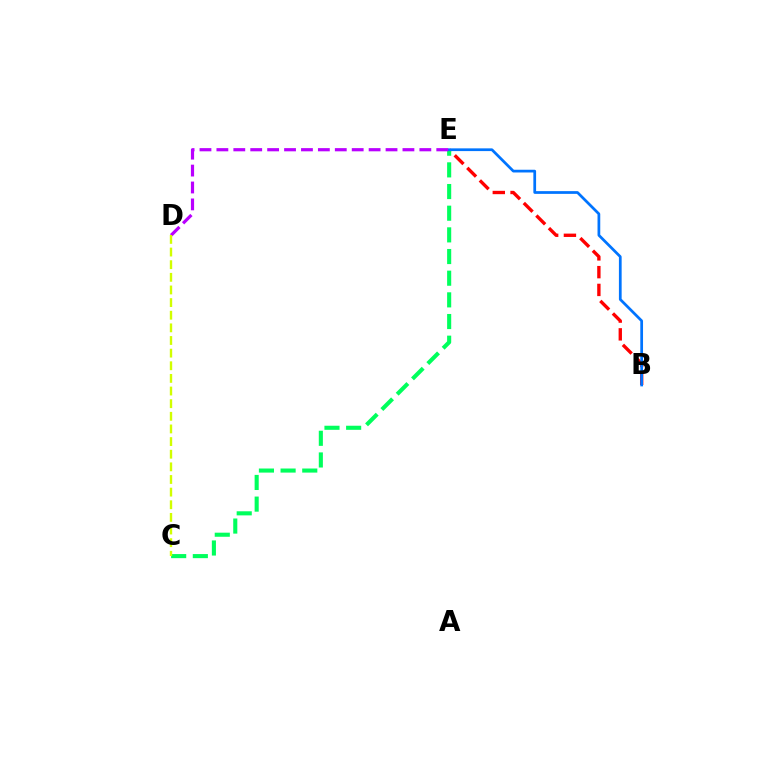{('B', 'E'): [{'color': '#ff0000', 'line_style': 'dashed', 'thickness': 2.41}, {'color': '#0074ff', 'line_style': 'solid', 'thickness': 1.97}], ('C', 'E'): [{'color': '#00ff5c', 'line_style': 'dashed', 'thickness': 2.94}], ('D', 'E'): [{'color': '#b900ff', 'line_style': 'dashed', 'thickness': 2.3}], ('C', 'D'): [{'color': '#d1ff00', 'line_style': 'dashed', 'thickness': 1.72}]}